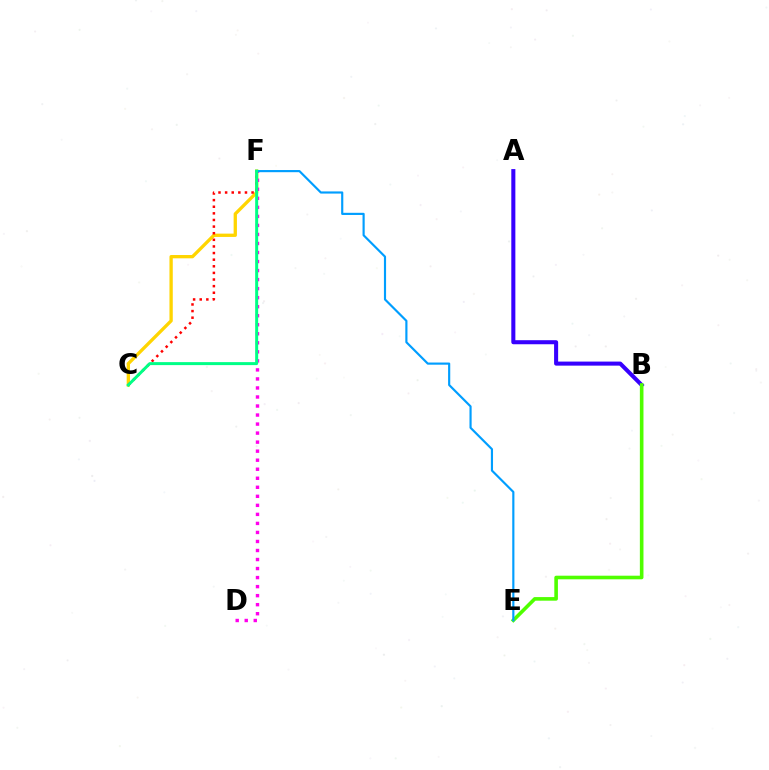{('C', 'F'): [{'color': '#ffd500', 'line_style': 'solid', 'thickness': 2.38}, {'color': '#ff0000', 'line_style': 'dotted', 'thickness': 1.8}, {'color': '#00ff86', 'line_style': 'solid', 'thickness': 2.15}], ('A', 'B'): [{'color': '#3700ff', 'line_style': 'solid', 'thickness': 2.92}], ('B', 'E'): [{'color': '#4fff00', 'line_style': 'solid', 'thickness': 2.6}], ('D', 'F'): [{'color': '#ff00ed', 'line_style': 'dotted', 'thickness': 2.45}], ('E', 'F'): [{'color': '#009eff', 'line_style': 'solid', 'thickness': 1.55}]}